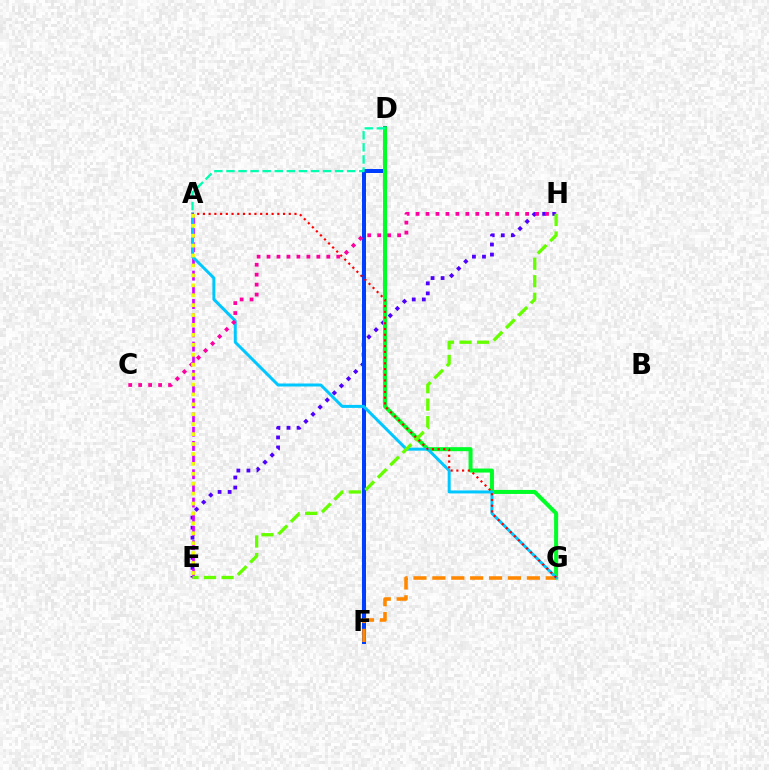{('E', 'H'): [{'color': '#4f00ff', 'line_style': 'dotted', 'thickness': 2.73}, {'color': '#66ff00', 'line_style': 'dashed', 'thickness': 2.38}], ('D', 'F'): [{'color': '#003fff', 'line_style': 'solid', 'thickness': 2.87}], ('D', 'G'): [{'color': '#00ff27', 'line_style': 'solid', 'thickness': 2.9}], ('A', 'E'): [{'color': '#d600ff', 'line_style': 'dashed', 'thickness': 1.93}, {'color': '#eeff00', 'line_style': 'dotted', 'thickness': 2.7}], ('F', 'G'): [{'color': '#ff8800', 'line_style': 'dashed', 'thickness': 2.57}], ('A', 'G'): [{'color': '#00c7ff', 'line_style': 'solid', 'thickness': 2.15}, {'color': '#ff0000', 'line_style': 'dotted', 'thickness': 1.55}], ('C', 'H'): [{'color': '#ff00a0', 'line_style': 'dotted', 'thickness': 2.71}], ('A', 'D'): [{'color': '#00ffaf', 'line_style': 'dashed', 'thickness': 1.64}]}